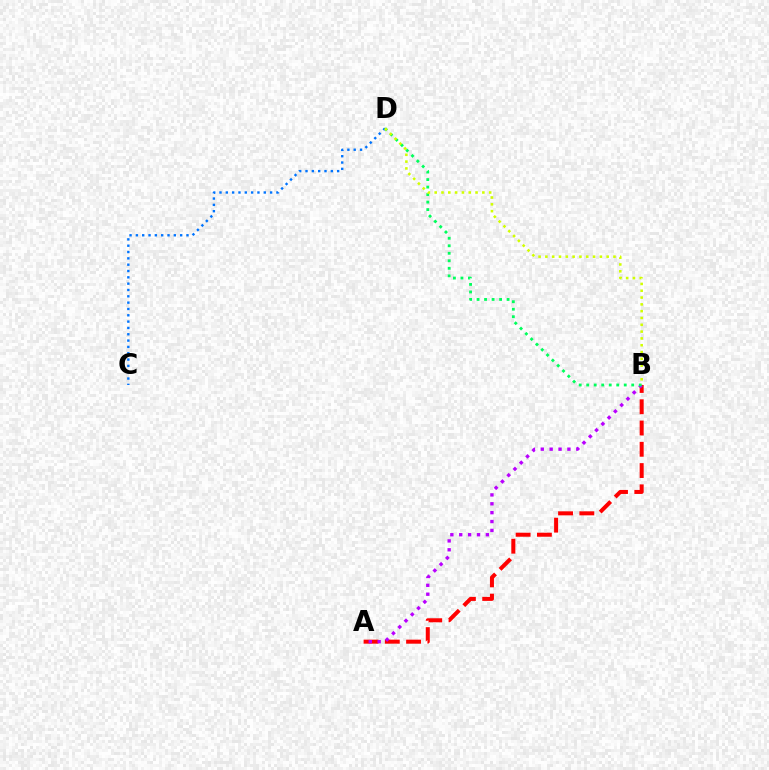{('C', 'D'): [{'color': '#0074ff', 'line_style': 'dotted', 'thickness': 1.72}], ('A', 'B'): [{'color': '#ff0000', 'line_style': 'dashed', 'thickness': 2.89}, {'color': '#b900ff', 'line_style': 'dotted', 'thickness': 2.41}], ('B', 'D'): [{'color': '#00ff5c', 'line_style': 'dotted', 'thickness': 2.04}, {'color': '#d1ff00', 'line_style': 'dotted', 'thickness': 1.85}]}